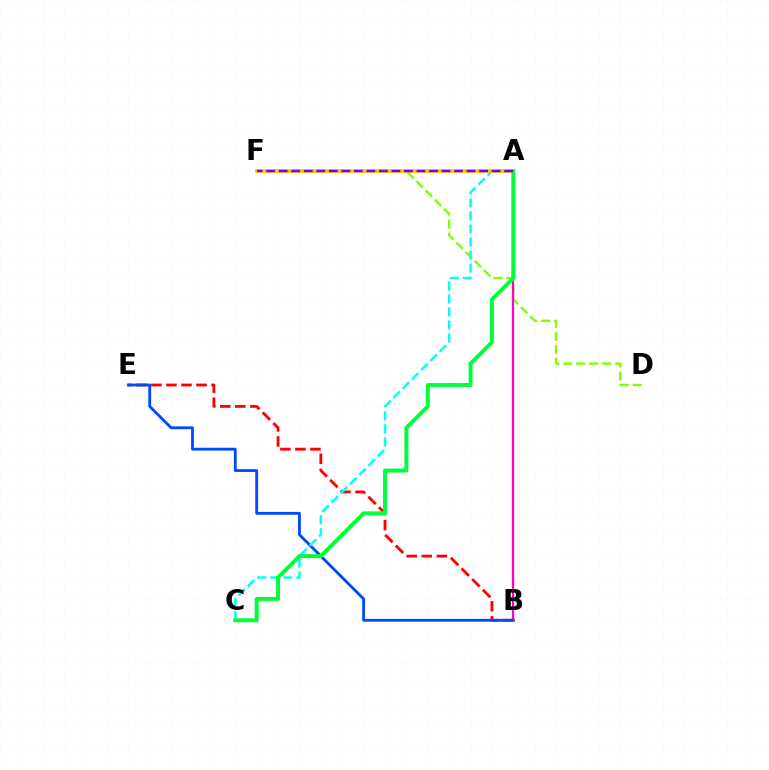{('B', 'E'): [{'color': '#ff0000', 'line_style': 'dashed', 'thickness': 2.05}, {'color': '#004bff', 'line_style': 'solid', 'thickness': 2.05}], ('D', 'F'): [{'color': '#84ff00', 'line_style': 'dashed', 'thickness': 1.76}], ('A', 'B'): [{'color': '#ff00cf', 'line_style': 'solid', 'thickness': 1.64}], ('A', 'C'): [{'color': '#00fff6', 'line_style': 'dashed', 'thickness': 1.77}, {'color': '#00ff39', 'line_style': 'solid', 'thickness': 2.84}], ('A', 'F'): [{'color': '#ffbd00', 'line_style': 'solid', 'thickness': 2.65}, {'color': '#7200ff', 'line_style': 'dashed', 'thickness': 1.7}]}